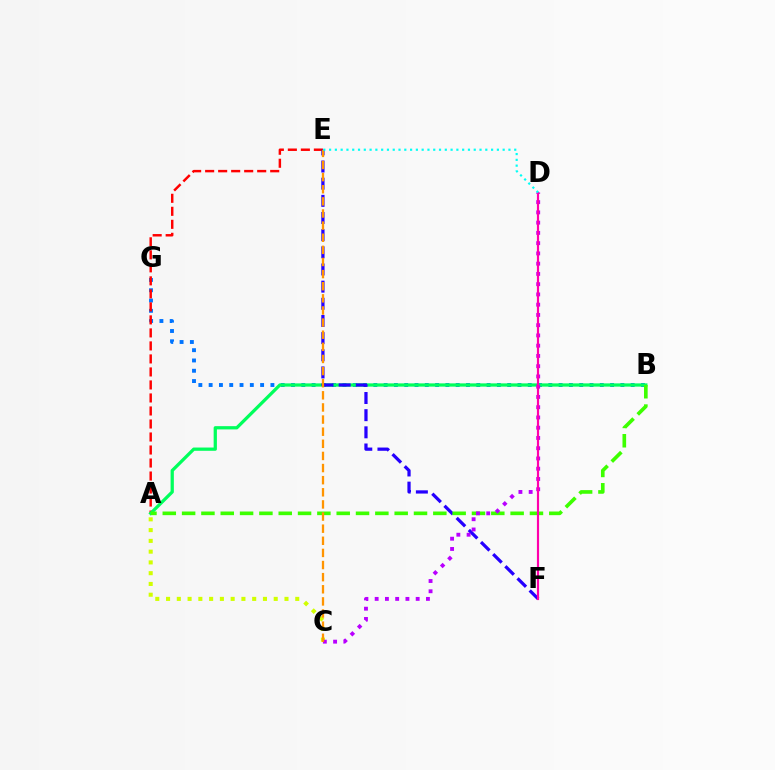{('B', 'G'): [{'color': '#0074ff', 'line_style': 'dotted', 'thickness': 2.8}], ('A', 'C'): [{'color': '#d1ff00', 'line_style': 'dotted', 'thickness': 2.93}], ('A', 'E'): [{'color': '#ff0000', 'line_style': 'dashed', 'thickness': 1.77}], ('A', 'B'): [{'color': '#00ff5c', 'line_style': 'solid', 'thickness': 2.34}, {'color': '#3dff00', 'line_style': 'dashed', 'thickness': 2.63}], ('E', 'F'): [{'color': '#2500ff', 'line_style': 'dashed', 'thickness': 2.33}], ('C', 'D'): [{'color': '#b900ff', 'line_style': 'dotted', 'thickness': 2.79}], ('D', 'F'): [{'color': '#ff00ac', 'line_style': 'solid', 'thickness': 1.57}], ('C', 'E'): [{'color': '#ff9400', 'line_style': 'dashed', 'thickness': 1.65}], ('D', 'E'): [{'color': '#00fff6', 'line_style': 'dotted', 'thickness': 1.57}]}